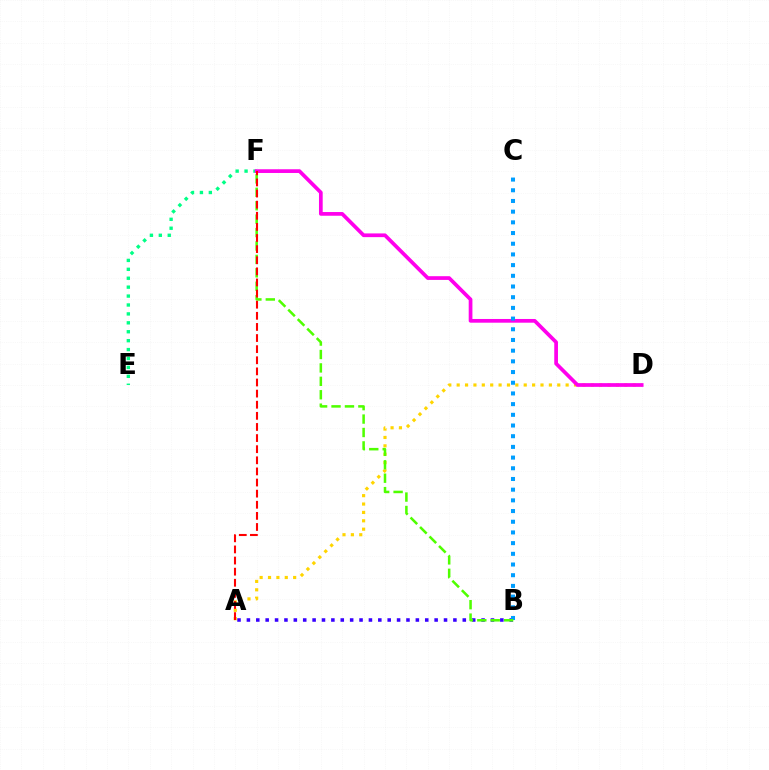{('E', 'F'): [{'color': '#00ff86', 'line_style': 'dotted', 'thickness': 2.42}], ('A', 'B'): [{'color': '#3700ff', 'line_style': 'dotted', 'thickness': 2.55}], ('A', 'D'): [{'color': '#ffd500', 'line_style': 'dotted', 'thickness': 2.28}], ('D', 'F'): [{'color': '#ff00ed', 'line_style': 'solid', 'thickness': 2.68}], ('B', 'C'): [{'color': '#009eff', 'line_style': 'dotted', 'thickness': 2.91}], ('B', 'F'): [{'color': '#4fff00', 'line_style': 'dashed', 'thickness': 1.82}], ('A', 'F'): [{'color': '#ff0000', 'line_style': 'dashed', 'thickness': 1.51}]}